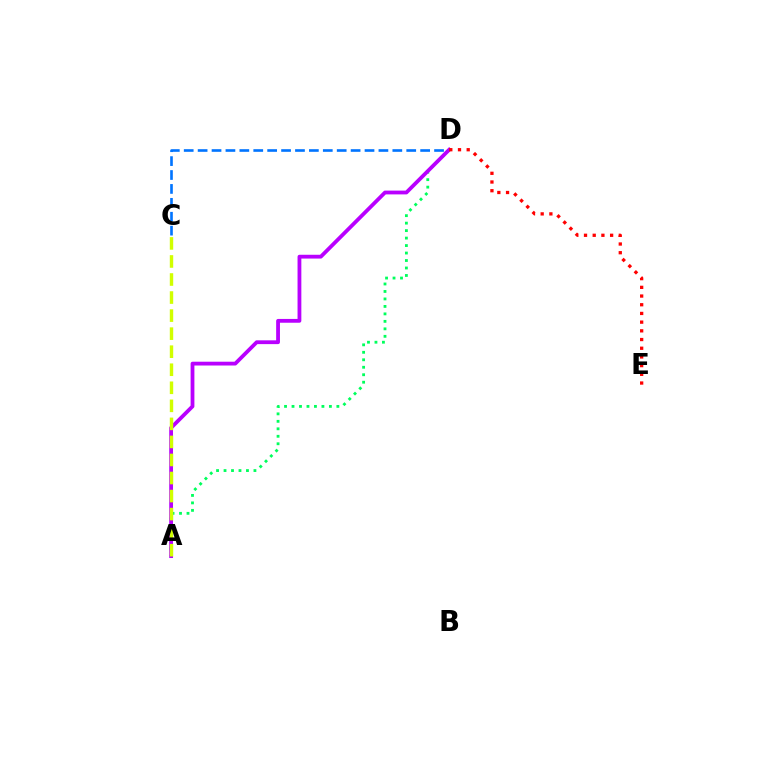{('C', 'D'): [{'color': '#0074ff', 'line_style': 'dashed', 'thickness': 1.89}], ('A', 'D'): [{'color': '#00ff5c', 'line_style': 'dotted', 'thickness': 2.03}, {'color': '#b900ff', 'line_style': 'solid', 'thickness': 2.74}], ('D', 'E'): [{'color': '#ff0000', 'line_style': 'dotted', 'thickness': 2.36}], ('A', 'C'): [{'color': '#d1ff00', 'line_style': 'dashed', 'thickness': 2.45}]}